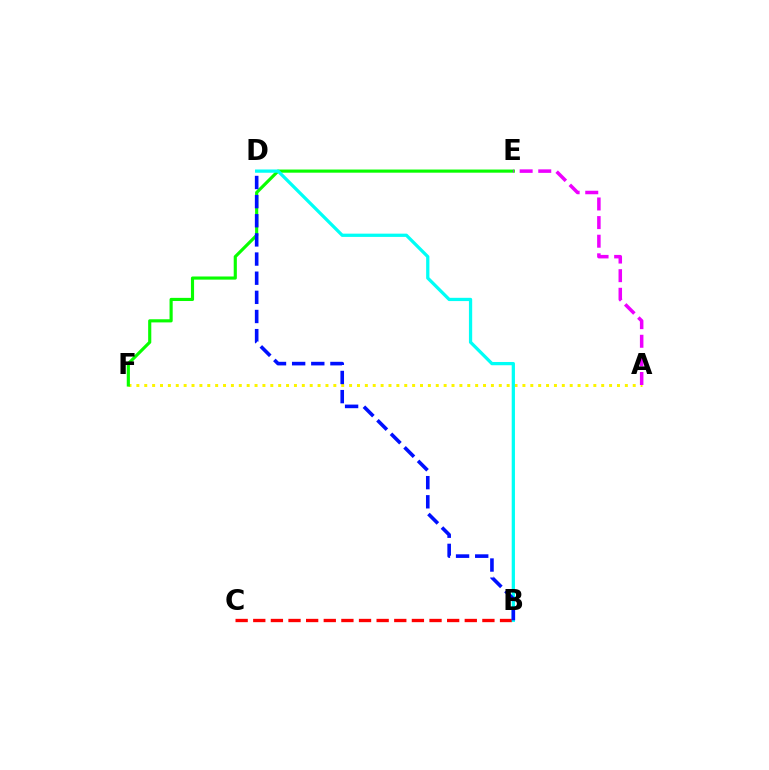{('A', 'F'): [{'color': '#fcf500', 'line_style': 'dotted', 'thickness': 2.14}], ('E', 'F'): [{'color': '#08ff00', 'line_style': 'solid', 'thickness': 2.26}], ('A', 'E'): [{'color': '#ee00ff', 'line_style': 'dashed', 'thickness': 2.53}], ('B', 'C'): [{'color': '#ff0000', 'line_style': 'dashed', 'thickness': 2.39}], ('B', 'D'): [{'color': '#00fff6', 'line_style': 'solid', 'thickness': 2.35}, {'color': '#0010ff', 'line_style': 'dashed', 'thickness': 2.6}]}